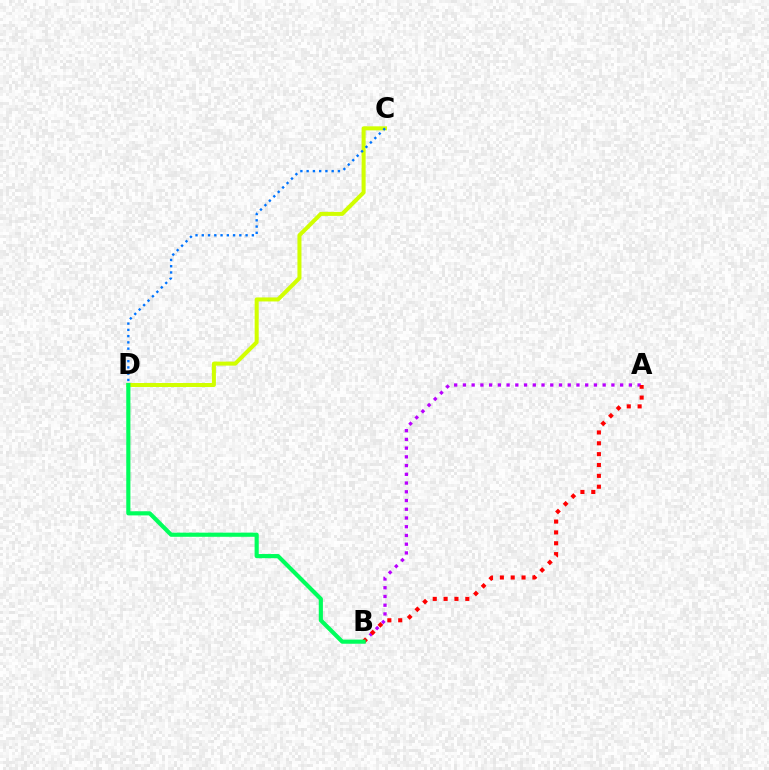{('A', 'B'): [{'color': '#b900ff', 'line_style': 'dotted', 'thickness': 2.37}, {'color': '#ff0000', 'line_style': 'dotted', 'thickness': 2.95}], ('C', 'D'): [{'color': '#d1ff00', 'line_style': 'solid', 'thickness': 2.89}, {'color': '#0074ff', 'line_style': 'dotted', 'thickness': 1.7}], ('B', 'D'): [{'color': '#00ff5c', 'line_style': 'solid', 'thickness': 2.99}]}